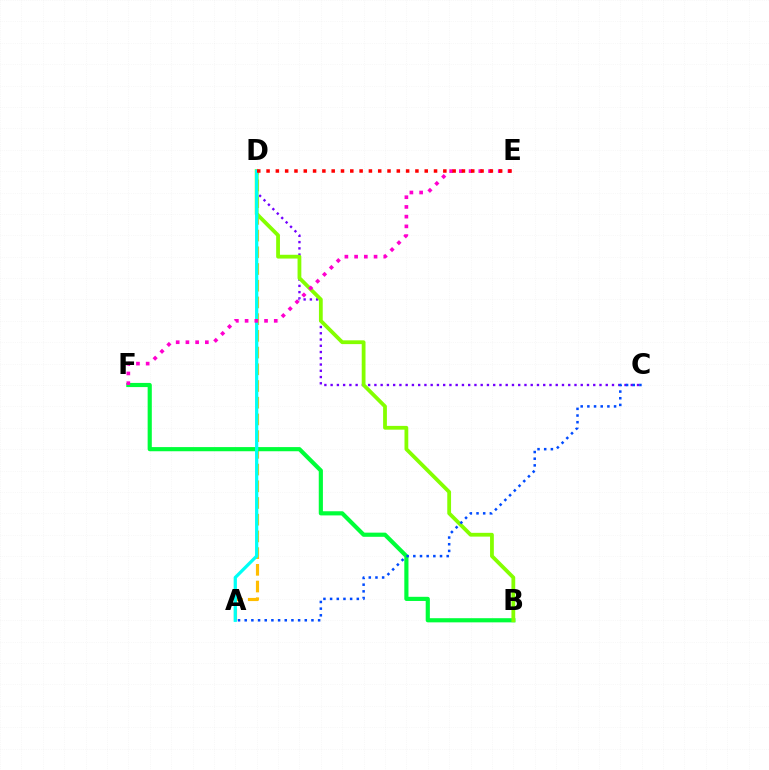{('C', 'D'): [{'color': '#7200ff', 'line_style': 'dotted', 'thickness': 1.7}], ('A', 'D'): [{'color': '#ffbd00', 'line_style': 'dashed', 'thickness': 2.27}, {'color': '#00fff6', 'line_style': 'solid', 'thickness': 2.34}], ('B', 'F'): [{'color': '#00ff39', 'line_style': 'solid', 'thickness': 2.99}], ('B', 'D'): [{'color': '#84ff00', 'line_style': 'solid', 'thickness': 2.72}], ('A', 'C'): [{'color': '#004bff', 'line_style': 'dotted', 'thickness': 1.81}], ('E', 'F'): [{'color': '#ff00cf', 'line_style': 'dotted', 'thickness': 2.64}], ('D', 'E'): [{'color': '#ff0000', 'line_style': 'dotted', 'thickness': 2.53}]}